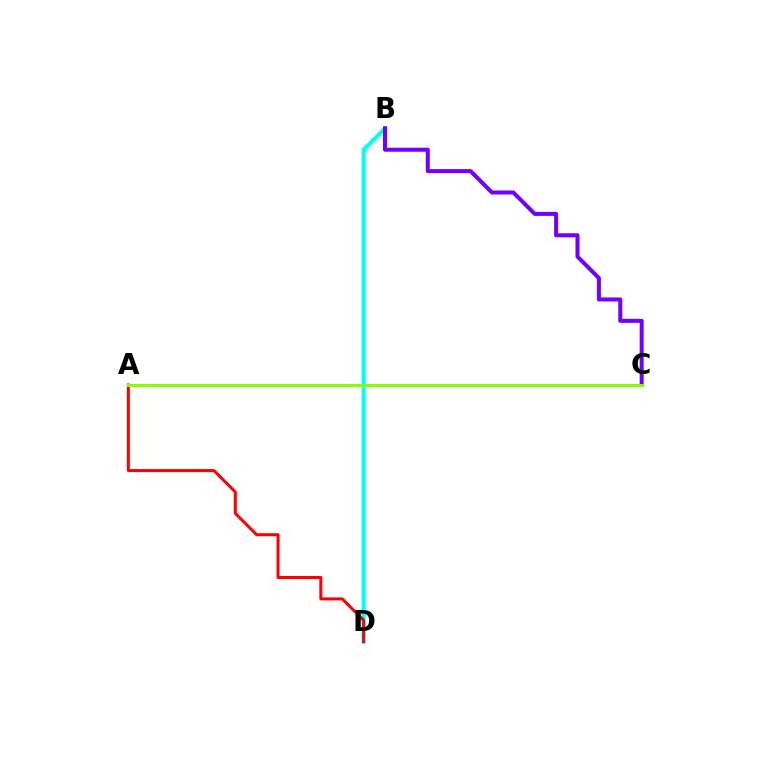{('B', 'D'): [{'color': '#00fff6', 'line_style': 'solid', 'thickness': 2.91}], ('B', 'C'): [{'color': '#7200ff', 'line_style': 'solid', 'thickness': 2.9}], ('A', 'D'): [{'color': '#ff0000', 'line_style': 'solid', 'thickness': 2.18}], ('A', 'C'): [{'color': '#84ff00', 'line_style': 'solid', 'thickness': 2.14}]}